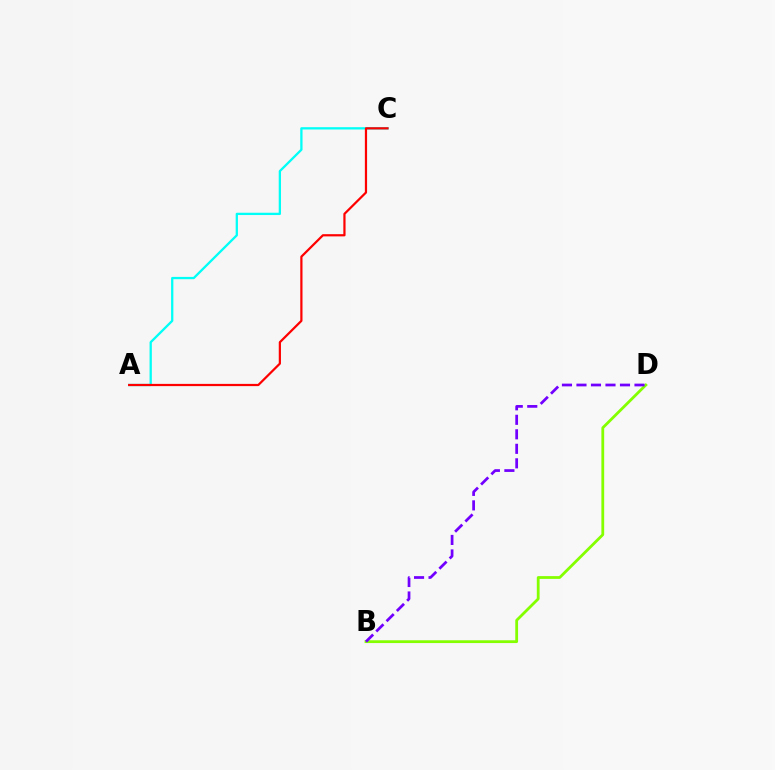{('B', 'D'): [{'color': '#84ff00', 'line_style': 'solid', 'thickness': 2.01}, {'color': '#7200ff', 'line_style': 'dashed', 'thickness': 1.97}], ('A', 'C'): [{'color': '#00fff6', 'line_style': 'solid', 'thickness': 1.65}, {'color': '#ff0000', 'line_style': 'solid', 'thickness': 1.6}]}